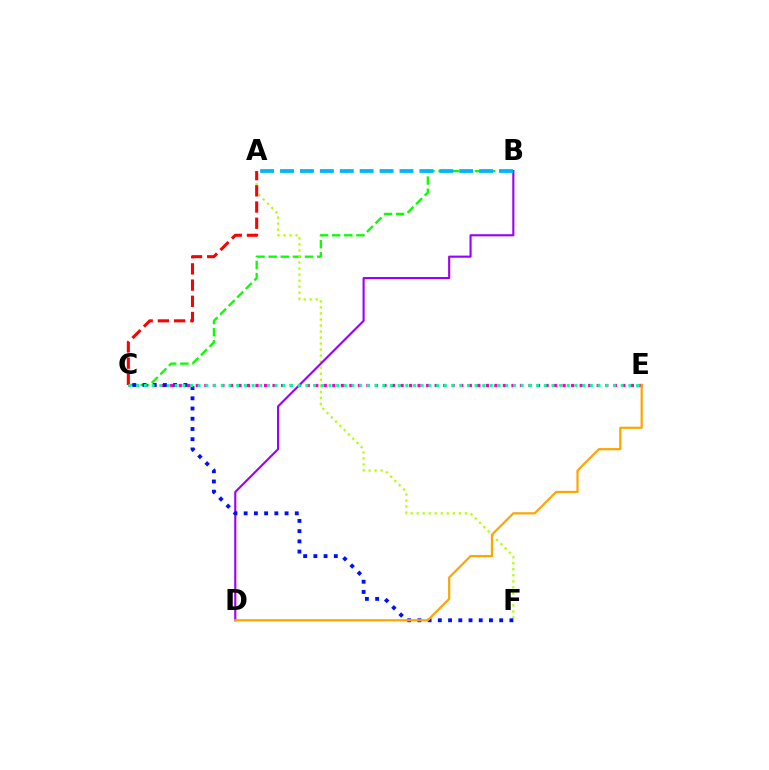{('B', 'C'): [{'color': '#08ff00', 'line_style': 'dashed', 'thickness': 1.65}], ('A', 'F'): [{'color': '#b3ff00', 'line_style': 'dotted', 'thickness': 1.64}], ('C', 'E'): [{'color': '#ff00bd', 'line_style': 'dotted', 'thickness': 2.32}, {'color': '#00ff9d', 'line_style': 'dotted', 'thickness': 2.09}], ('B', 'D'): [{'color': '#9b00ff', 'line_style': 'solid', 'thickness': 1.53}], ('A', 'C'): [{'color': '#ff0000', 'line_style': 'dashed', 'thickness': 2.2}], ('A', 'B'): [{'color': '#00b5ff', 'line_style': 'dashed', 'thickness': 2.71}], ('C', 'F'): [{'color': '#0010ff', 'line_style': 'dotted', 'thickness': 2.78}], ('D', 'E'): [{'color': '#ffa500', 'line_style': 'solid', 'thickness': 1.59}]}